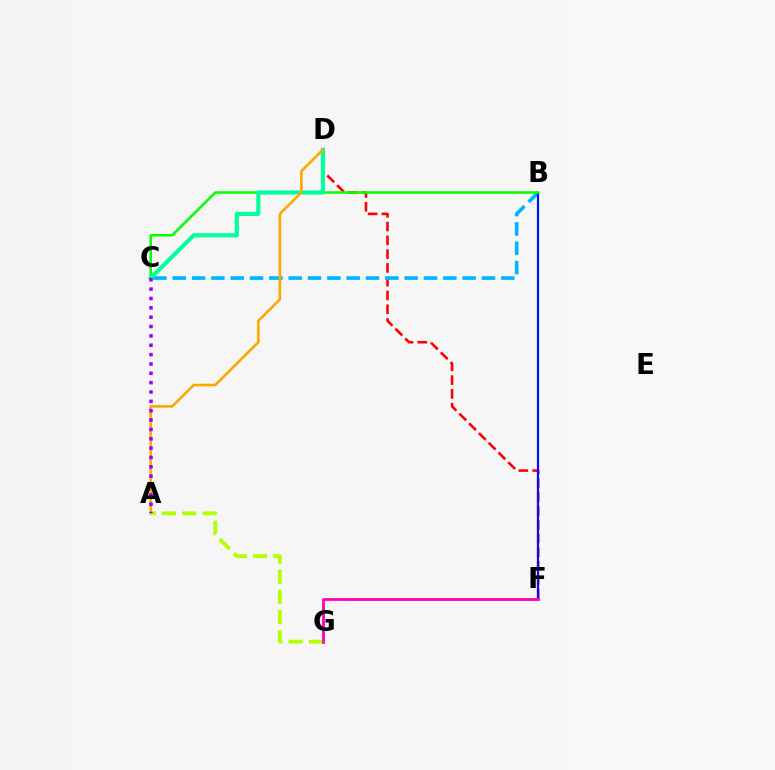{('D', 'F'): [{'color': '#ff0000', 'line_style': 'dashed', 'thickness': 1.87}], ('B', 'C'): [{'color': '#00b5ff', 'line_style': 'dashed', 'thickness': 2.63}, {'color': '#08ff00', 'line_style': 'solid', 'thickness': 1.83}], ('B', 'F'): [{'color': '#0010ff', 'line_style': 'solid', 'thickness': 1.58}], ('C', 'D'): [{'color': '#00ff9d', 'line_style': 'solid', 'thickness': 2.98}], ('A', 'G'): [{'color': '#b3ff00', 'line_style': 'dashed', 'thickness': 2.74}], ('A', 'D'): [{'color': '#ffa500', 'line_style': 'solid', 'thickness': 1.84}], ('A', 'C'): [{'color': '#9b00ff', 'line_style': 'dotted', 'thickness': 2.54}], ('F', 'G'): [{'color': '#ff00bd', 'line_style': 'solid', 'thickness': 2.04}]}